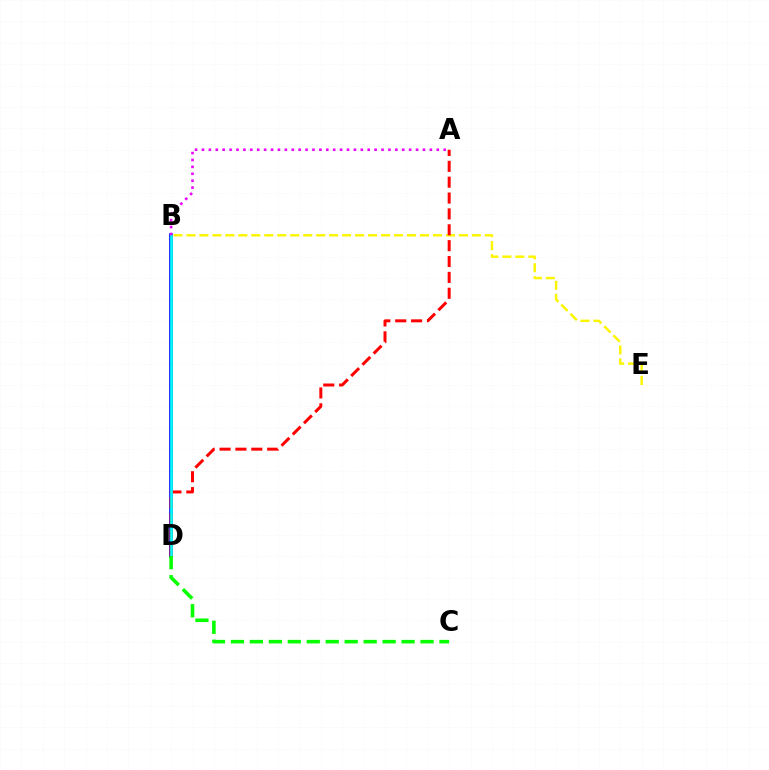{('B', 'D'): [{'color': '#0010ff', 'line_style': 'solid', 'thickness': 2.65}, {'color': '#00fff6', 'line_style': 'solid', 'thickness': 1.9}], ('B', 'E'): [{'color': '#fcf500', 'line_style': 'dashed', 'thickness': 1.76}], ('A', 'D'): [{'color': '#ff0000', 'line_style': 'dashed', 'thickness': 2.16}], ('C', 'D'): [{'color': '#08ff00', 'line_style': 'dashed', 'thickness': 2.58}], ('A', 'B'): [{'color': '#ee00ff', 'line_style': 'dotted', 'thickness': 1.88}]}